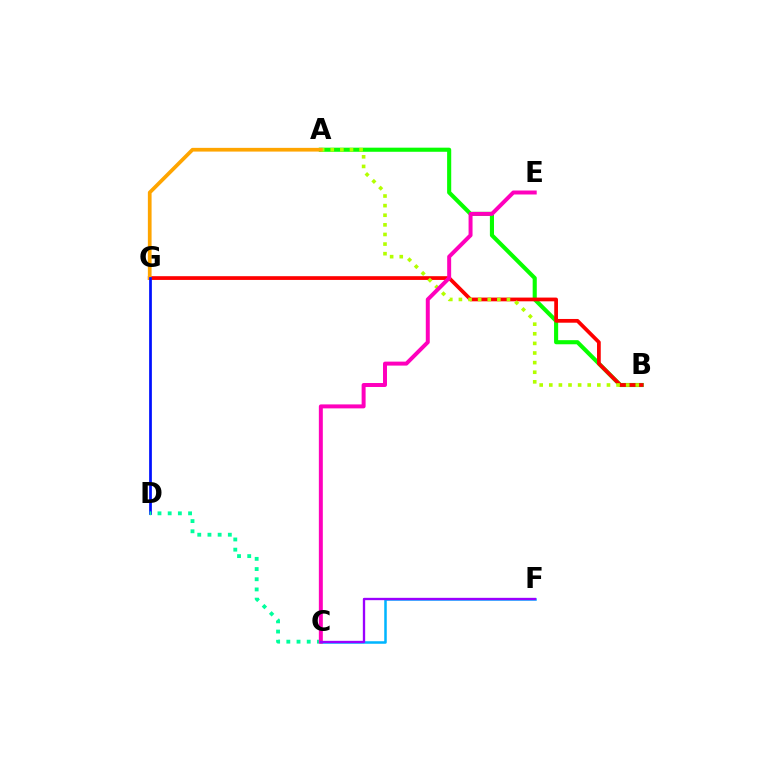{('C', 'F'): [{'color': '#00b5ff', 'line_style': 'solid', 'thickness': 1.82}, {'color': '#9b00ff', 'line_style': 'solid', 'thickness': 1.68}], ('A', 'B'): [{'color': '#08ff00', 'line_style': 'solid', 'thickness': 2.95}, {'color': '#b3ff00', 'line_style': 'dotted', 'thickness': 2.61}], ('B', 'G'): [{'color': '#ff0000', 'line_style': 'solid', 'thickness': 2.69}], ('A', 'G'): [{'color': '#ffa500', 'line_style': 'solid', 'thickness': 2.68}], ('D', 'G'): [{'color': '#0010ff', 'line_style': 'solid', 'thickness': 1.97}], ('C', 'D'): [{'color': '#00ff9d', 'line_style': 'dotted', 'thickness': 2.77}], ('C', 'E'): [{'color': '#ff00bd', 'line_style': 'solid', 'thickness': 2.86}]}